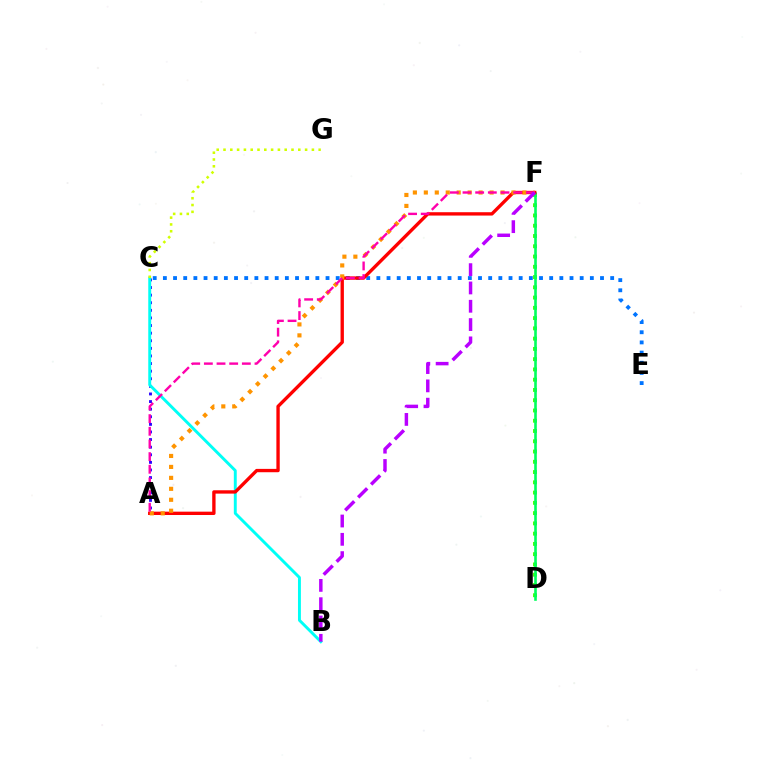{('D', 'F'): [{'color': '#3dff00', 'line_style': 'dotted', 'thickness': 2.79}, {'color': '#00ff5c', 'line_style': 'solid', 'thickness': 1.88}], ('C', 'E'): [{'color': '#0074ff', 'line_style': 'dotted', 'thickness': 2.76}], ('A', 'C'): [{'color': '#2500ff', 'line_style': 'dotted', 'thickness': 2.07}], ('B', 'C'): [{'color': '#00fff6', 'line_style': 'solid', 'thickness': 2.1}], ('A', 'F'): [{'color': '#ff0000', 'line_style': 'solid', 'thickness': 2.41}, {'color': '#ff9400', 'line_style': 'dotted', 'thickness': 2.98}, {'color': '#ff00ac', 'line_style': 'dashed', 'thickness': 1.72}], ('C', 'G'): [{'color': '#d1ff00', 'line_style': 'dotted', 'thickness': 1.85}], ('B', 'F'): [{'color': '#b900ff', 'line_style': 'dashed', 'thickness': 2.49}]}